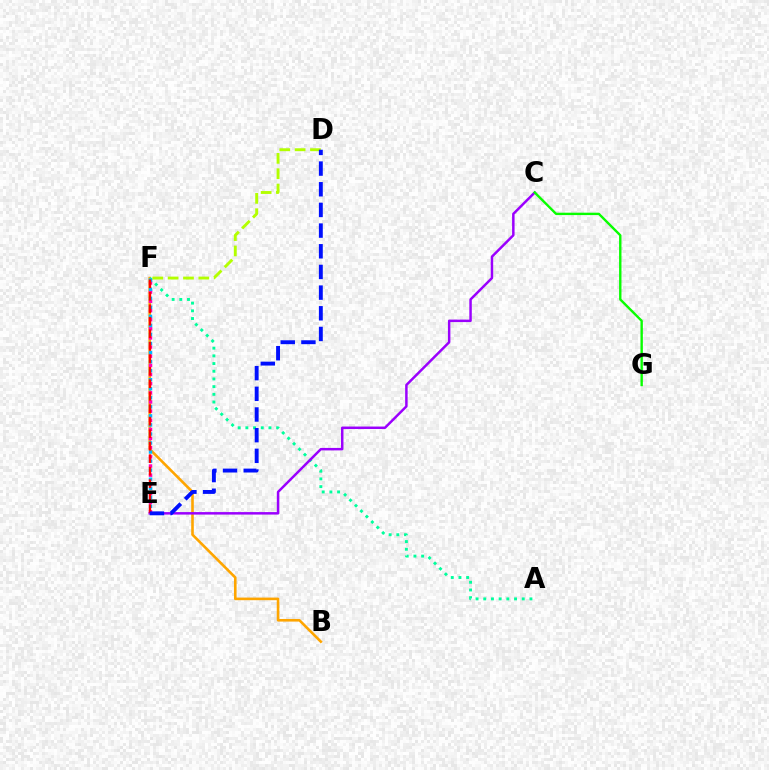{('B', 'F'): [{'color': '#ffa500', 'line_style': 'solid', 'thickness': 1.88}], ('A', 'F'): [{'color': '#00ff9d', 'line_style': 'dotted', 'thickness': 2.09}], ('C', 'E'): [{'color': '#9b00ff', 'line_style': 'solid', 'thickness': 1.79}], ('E', 'F'): [{'color': '#ff00bd', 'line_style': 'dotted', 'thickness': 2.49}, {'color': '#00b5ff', 'line_style': 'dotted', 'thickness': 2.46}, {'color': '#ff0000', 'line_style': 'dashed', 'thickness': 1.7}], ('D', 'F'): [{'color': '#b3ff00', 'line_style': 'dashed', 'thickness': 2.09}], ('D', 'E'): [{'color': '#0010ff', 'line_style': 'dashed', 'thickness': 2.81}], ('C', 'G'): [{'color': '#08ff00', 'line_style': 'solid', 'thickness': 1.72}]}